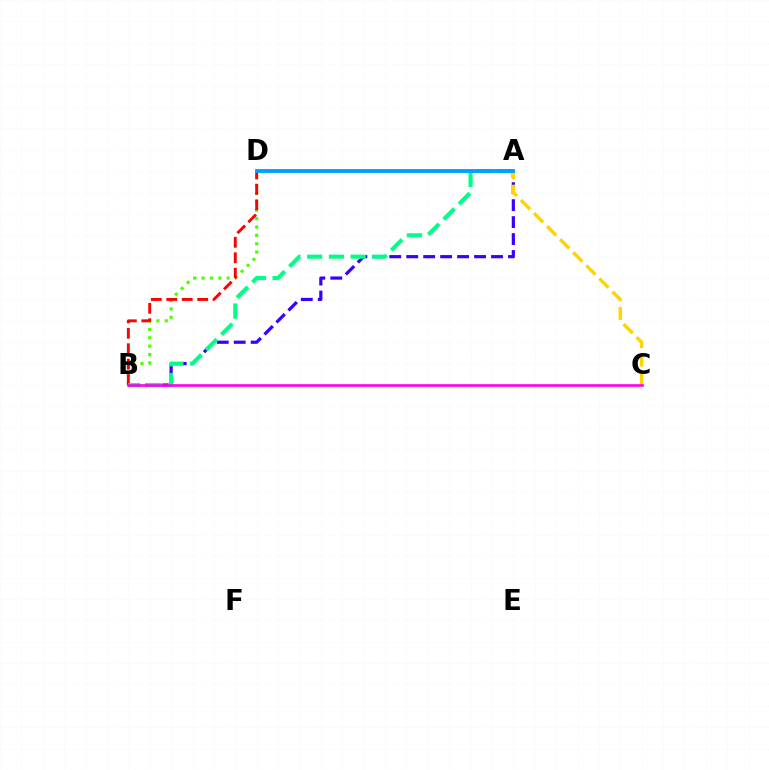{('B', 'D'): [{'color': '#4fff00', 'line_style': 'dotted', 'thickness': 2.28}, {'color': '#ff0000', 'line_style': 'dashed', 'thickness': 2.1}], ('A', 'B'): [{'color': '#3700ff', 'line_style': 'dashed', 'thickness': 2.3}, {'color': '#00ff86', 'line_style': 'dashed', 'thickness': 2.95}], ('A', 'C'): [{'color': '#ffd500', 'line_style': 'dashed', 'thickness': 2.51}], ('B', 'C'): [{'color': '#ff00ed', 'line_style': 'solid', 'thickness': 1.89}], ('A', 'D'): [{'color': '#009eff', 'line_style': 'solid', 'thickness': 2.77}]}